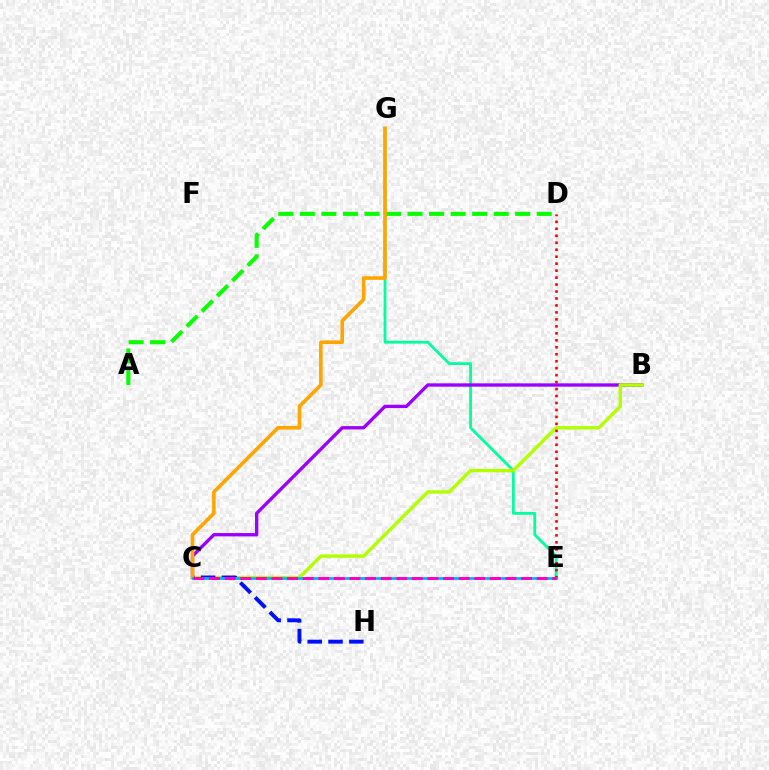{('E', 'G'): [{'color': '#00ff9d', 'line_style': 'solid', 'thickness': 2.02}], ('B', 'C'): [{'color': '#9b00ff', 'line_style': 'solid', 'thickness': 2.39}, {'color': '#b3ff00', 'line_style': 'solid', 'thickness': 2.46}], ('A', 'D'): [{'color': '#08ff00', 'line_style': 'dashed', 'thickness': 2.93}], ('D', 'E'): [{'color': '#ff0000', 'line_style': 'dotted', 'thickness': 1.89}], ('C', 'H'): [{'color': '#0010ff', 'line_style': 'dashed', 'thickness': 2.83}], ('C', 'G'): [{'color': '#ffa500', 'line_style': 'solid', 'thickness': 2.58}], ('C', 'E'): [{'color': '#00b5ff', 'line_style': 'solid', 'thickness': 2.04}, {'color': '#ff00bd', 'line_style': 'dashed', 'thickness': 2.12}]}